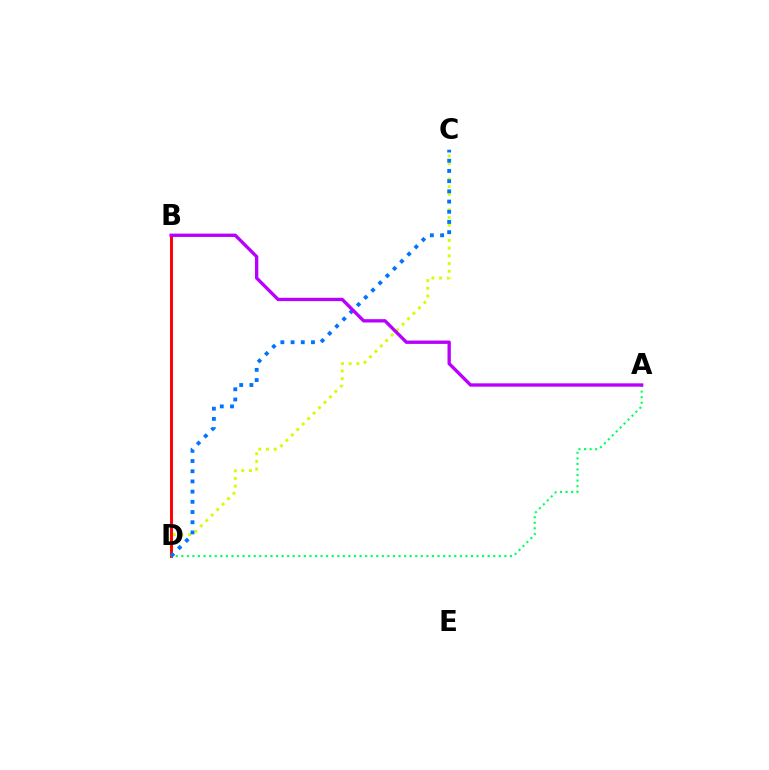{('C', 'D'): [{'color': '#d1ff00', 'line_style': 'dotted', 'thickness': 2.09}, {'color': '#0074ff', 'line_style': 'dotted', 'thickness': 2.77}], ('B', 'D'): [{'color': '#ff0000', 'line_style': 'solid', 'thickness': 2.12}], ('A', 'D'): [{'color': '#00ff5c', 'line_style': 'dotted', 'thickness': 1.51}], ('A', 'B'): [{'color': '#b900ff', 'line_style': 'solid', 'thickness': 2.4}]}